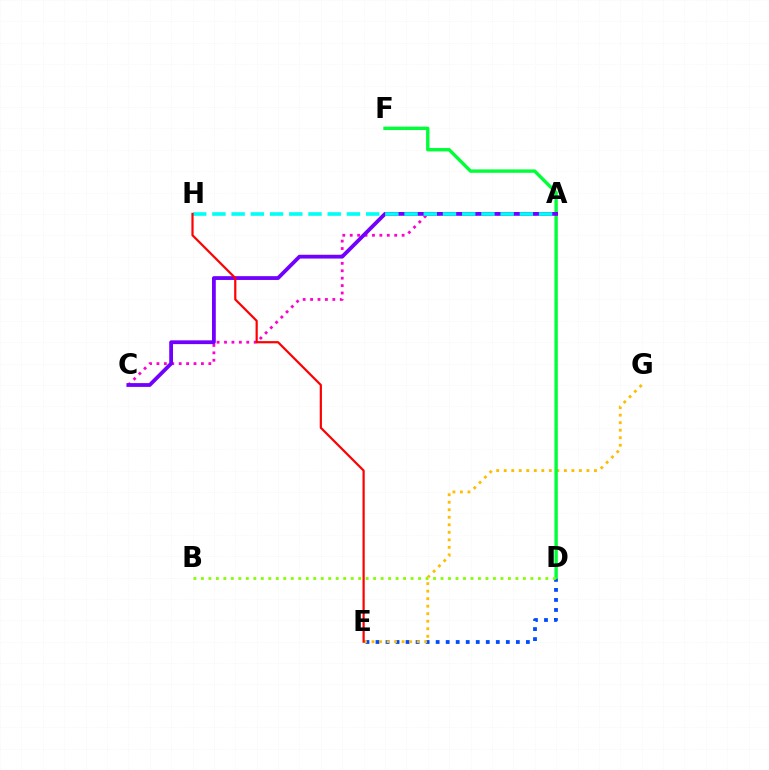{('A', 'C'): [{'color': '#ff00cf', 'line_style': 'dotted', 'thickness': 2.01}, {'color': '#7200ff', 'line_style': 'solid', 'thickness': 2.73}], ('D', 'E'): [{'color': '#004bff', 'line_style': 'dotted', 'thickness': 2.72}], ('E', 'G'): [{'color': '#ffbd00', 'line_style': 'dotted', 'thickness': 2.04}], ('D', 'F'): [{'color': '#00ff39', 'line_style': 'solid', 'thickness': 2.44}], ('A', 'H'): [{'color': '#00fff6', 'line_style': 'dashed', 'thickness': 2.61}], ('B', 'D'): [{'color': '#84ff00', 'line_style': 'dotted', 'thickness': 2.03}], ('E', 'H'): [{'color': '#ff0000', 'line_style': 'solid', 'thickness': 1.58}]}